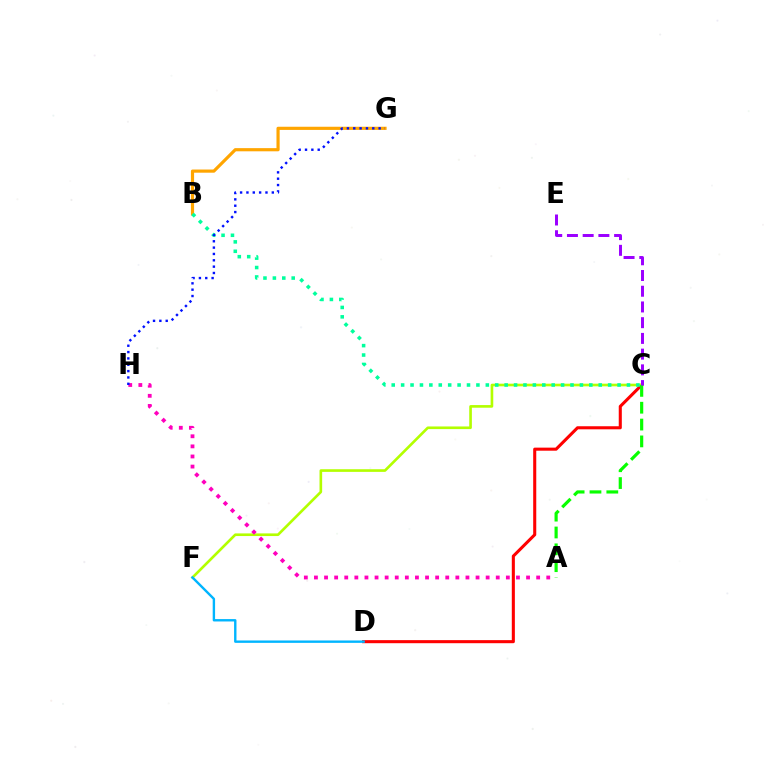{('C', 'D'): [{'color': '#ff0000', 'line_style': 'solid', 'thickness': 2.21}], ('C', 'F'): [{'color': '#b3ff00', 'line_style': 'solid', 'thickness': 1.9}], ('A', 'C'): [{'color': '#08ff00', 'line_style': 'dashed', 'thickness': 2.29}], ('A', 'H'): [{'color': '#ff00bd', 'line_style': 'dotted', 'thickness': 2.74}], ('B', 'G'): [{'color': '#ffa500', 'line_style': 'solid', 'thickness': 2.28}], ('C', 'E'): [{'color': '#9b00ff', 'line_style': 'dashed', 'thickness': 2.14}], ('B', 'C'): [{'color': '#00ff9d', 'line_style': 'dotted', 'thickness': 2.56}], ('G', 'H'): [{'color': '#0010ff', 'line_style': 'dotted', 'thickness': 1.72}], ('D', 'F'): [{'color': '#00b5ff', 'line_style': 'solid', 'thickness': 1.72}]}